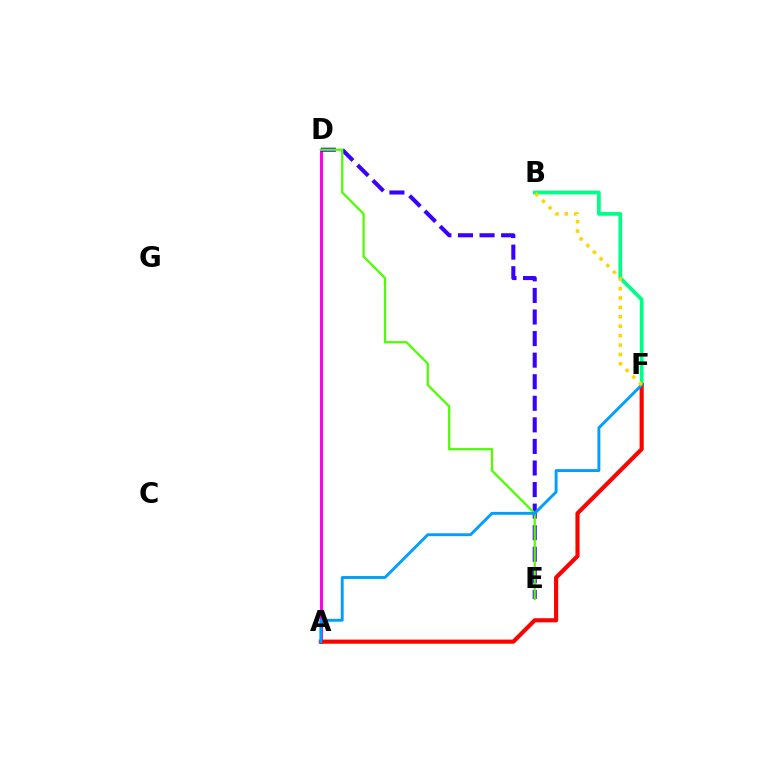{('A', 'D'): [{'color': '#ff00ed', 'line_style': 'solid', 'thickness': 2.19}], ('B', 'F'): [{'color': '#00ff86', 'line_style': 'solid', 'thickness': 2.69}, {'color': '#ffd500', 'line_style': 'dotted', 'thickness': 2.56}], ('D', 'E'): [{'color': '#3700ff', 'line_style': 'dashed', 'thickness': 2.93}, {'color': '#4fff00', 'line_style': 'solid', 'thickness': 1.63}], ('A', 'F'): [{'color': '#ff0000', 'line_style': 'solid', 'thickness': 2.97}, {'color': '#009eff', 'line_style': 'solid', 'thickness': 2.08}]}